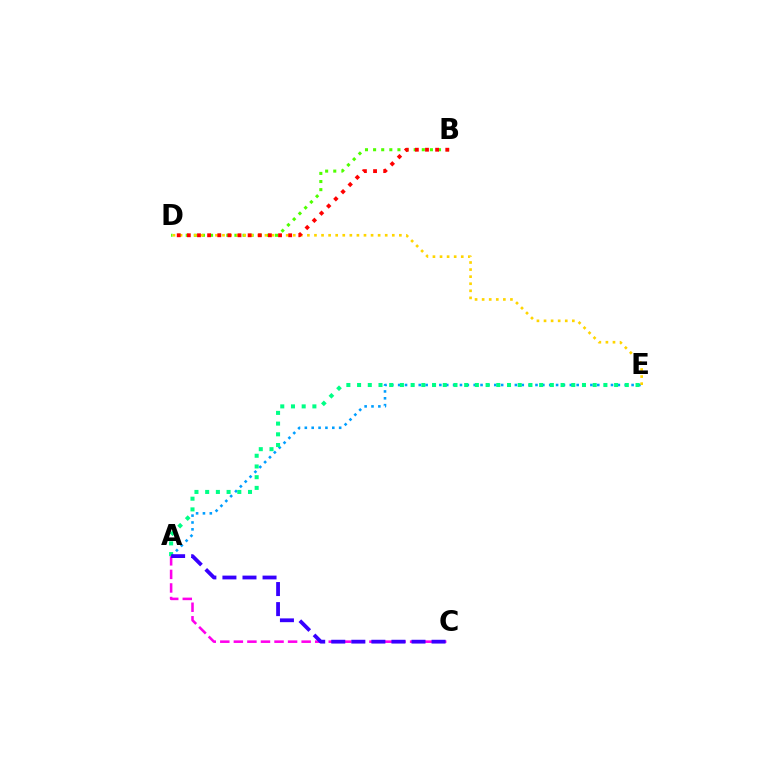{('A', 'E'): [{'color': '#009eff', 'line_style': 'dotted', 'thickness': 1.87}, {'color': '#00ff86', 'line_style': 'dotted', 'thickness': 2.91}], ('A', 'C'): [{'color': '#ff00ed', 'line_style': 'dashed', 'thickness': 1.84}, {'color': '#3700ff', 'line_style': 'dashed', 'thickness': 2.72}], ('B', 'D'): [{'color': '#4fff00', 'line_style': 'dotted', 'thickness': 2.2}, {'color': '#ff0000', 'line_style': 'dotted', 'thickness': 2.75}], ('D', 'E'): [{'color': '#ffd500', 'line_style': 'dotted', 'thickness': 1.92}]}